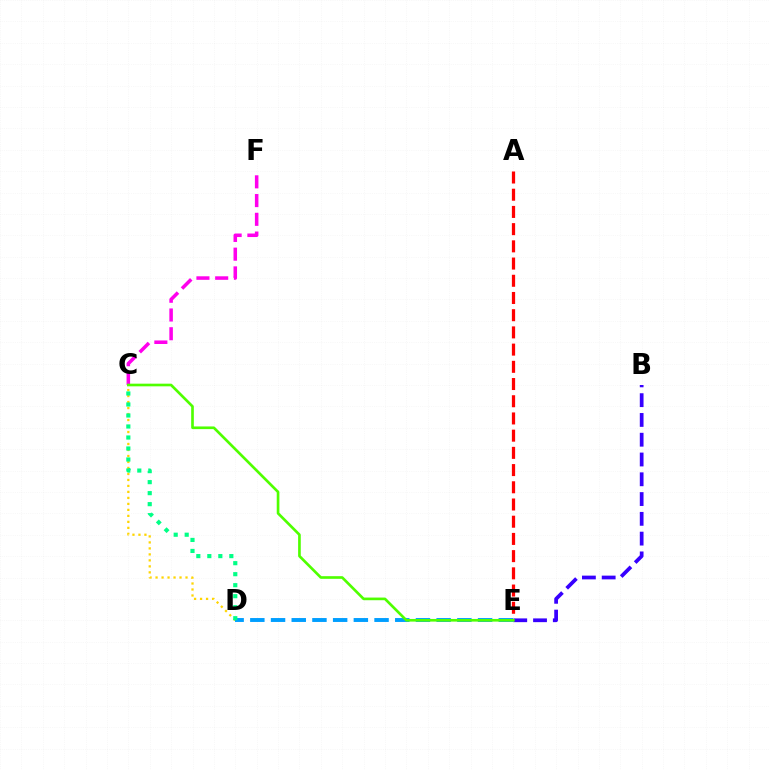{('C', 'F'): [{'color': '#ff00ed', 'line_style': 'dashed', 'thickness': 2.55}], ('C', 'D'): [{'color': '#ffd500', 'line_style': 'dotted', 'thickness': 1.63}, {'color': '#00ff86', 'line_style': 'dotted', 'thickness': 2.99}], ('A', 'E'): [{'color': '#ff0000', 'line_style': 'dashed', 'thickness': 2.34}], ('B', 'E'): [{'color': '#3700ff', 'line_style': 'dashed', 'thickness': 2.69}], ('D', 'E'): [{'color': '#009eff', 'line_style': 'dashed', 'thickness': 2.81}], ('C', 'E'): [{'color': '#4fff00', 'line_style': 'solid', 'thickness': 1.91}]}